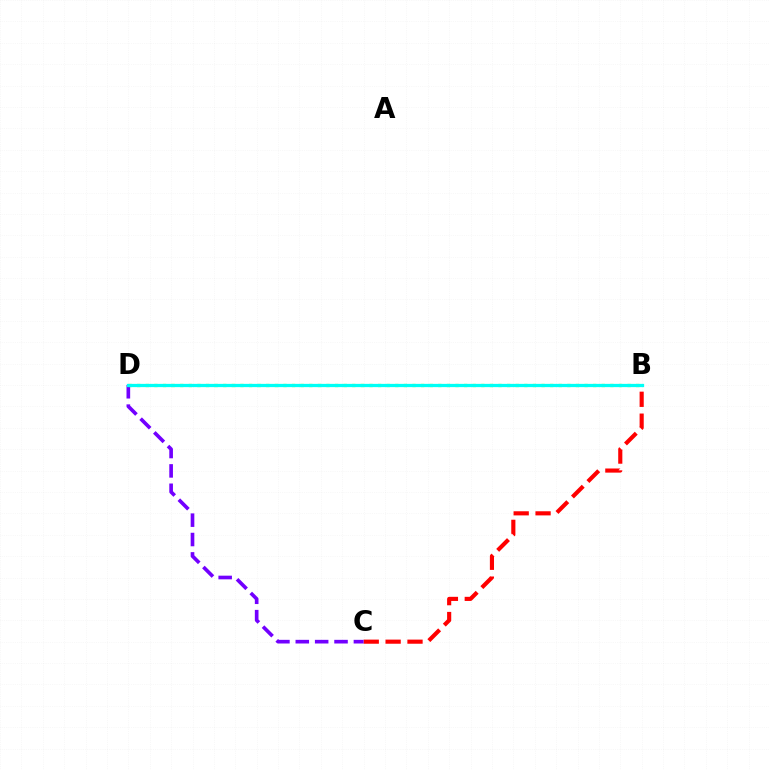{('B', 'C'): [{'color': '#ff0000', 'line_style': 'dashed', 'thickness': 2.97}], ('C', 'D'): [{'color': '#7200ff', 'line_style': 'dashed', 'thickness': 2.63}], ('B', 'D'): [{'color': '#84ff00', 'line_style': 'dotted', 'thickness': 2.34}, {'color': '#00fff6', 'line_style': 'solid', 'thickness': 2.35}]}